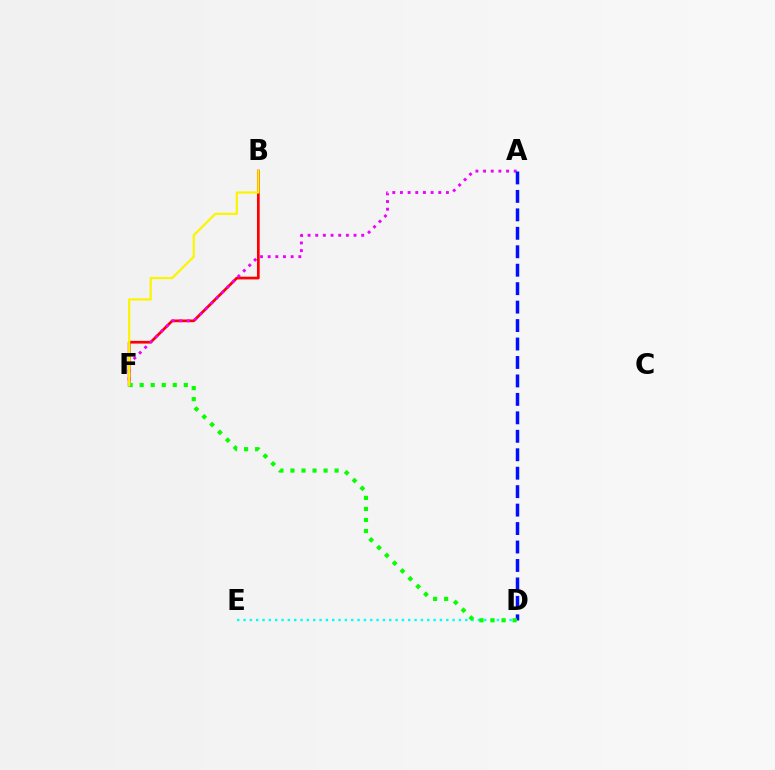{('B', 'F'): [{'color': '#ff0000', 'line_style': 'solid', 'thickness': 1.95}, {'color': '#fcf500', 'line_style': 'solid', 'thickness': 1.59}], ('A', 'F'): [{'color': '#ee00ff', 'line_style': 'dotted', 'thickness': 2.08}], ('A', 'D'): [{'color': '#0010ff', 'line_style': 'dashed', 'thickness': 2.51}], ('D', 'E'): [{'color': '#00fff6', 'line_style': 'dotted', 'thickness': 1.72}], ('D', 'F'): [{'color': '#08ff00', 'line_style': 'dotted', 'thickness': 3.0}]}